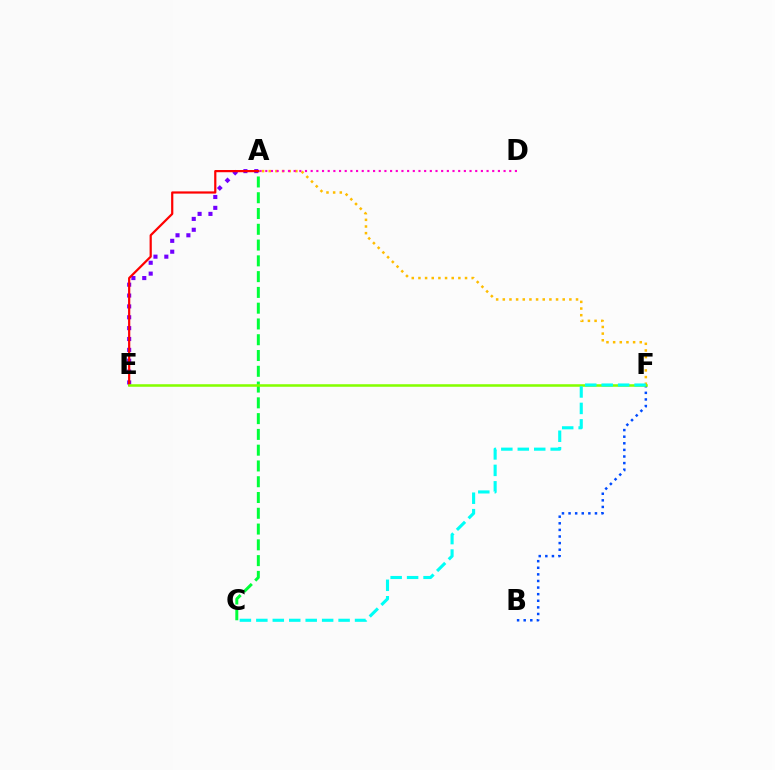{('A', 'E'): [{'color': '#7200ff', 'line_style': 'dotted', 'thickness': 2.95}, {'color': '#ff0000', 'line_style': 'solid', 'thickness': 1.59}], ('A', 'F'): [{'color': '#ffbd00', 'line_style': 'dotted', 'thickness': 1.81}], ('A', 'C'): [{'color': '#00ff39', 'line_style': 'dashed', 'thickness': 2.14}], ('A', 'D'): [{'color': '#ff00cf', 'line_style': 'dotted', 'thickness': 1.54}], ('B', 'F'): [{'color': '#004bff', 'line_style': 'dotted', 'thickness': 1.79}], ('E', 'F'): [{'color': '#84ff00', 'line_style': 'solid', 'thickness': 1.83}], ('C', 'F'): [{'color': '#00fff6', 'line_style': 'dashed', 'thickness': 2.23}]}